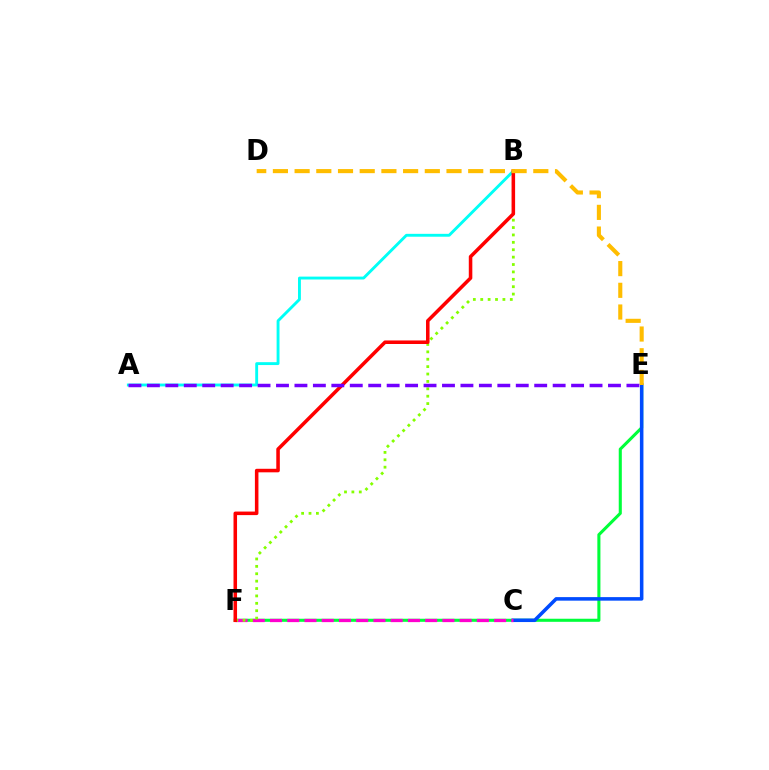{('E', 'F'): [{'color': '#00ff39', 'line_style': 'solid', 'thickness': 2.21}], ('A', 'B'): [{'color': '#00fff6', 'line_style': 'solid', 'thickness': 2.08}], ('C', 'E'): [{'color': '#004bff', 'line_style': 'solid', 'thickness': 2.55}], ('C', 'F'): [{'color': '#ff00cf', 'line_style': 'dashed', 'thickness': 2.34}], ('B', 'F'): [{'color': '#84ff00', 'line_style': 'dotted', 'thickness': 2.01}, {'color': '#ff0000', 'line_style': 'solid', 'thickness': 2.55}], ('D', 'E'): [{'color': '#ffbd00', 'line_style': 'dashed', 'thickness': 2.95}], ('A', 'E'): [{'color': '#7200ff', 'line_style': 'dashed', 'thickness': 2.51}]}